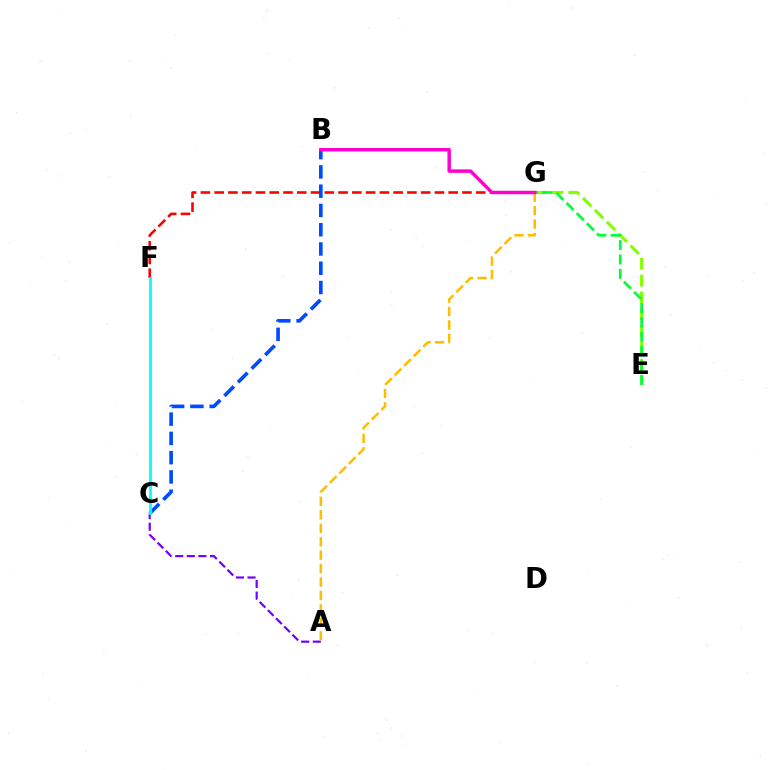{('E', 'G'): [{'color': '#84ff00', 'line_style': 'dashed', 'thickness': 2.29}, {'color': '#00ff39', 'line_style': 'dashed', 'thickness': 1.95}], ('F', 'G'): [{'color': '#ff0000', 'line_style': 'dashed', 'thickness': 1.87}], ('A', 'C'): [{'color': '#7200ff', 'line_style': 'dashed', 'thickness': 1.58}], ('B', 'C'): [{'color': '#004bff', 'line_style': 'dashed', 'thickness': 2.62}], ('A', 'G'): [{'color': '#ffbd00', 'line_style': 'dashed', 'thickness': 1.83}], ('C', 'F'): [{'color': '#00fff6', 'line_style': 'solid', 'thickness': 1.99}], ('B', 'G'): [{'color': '#ff00cf', 'line_style': 'solid', 'thickness': 2.48}]}